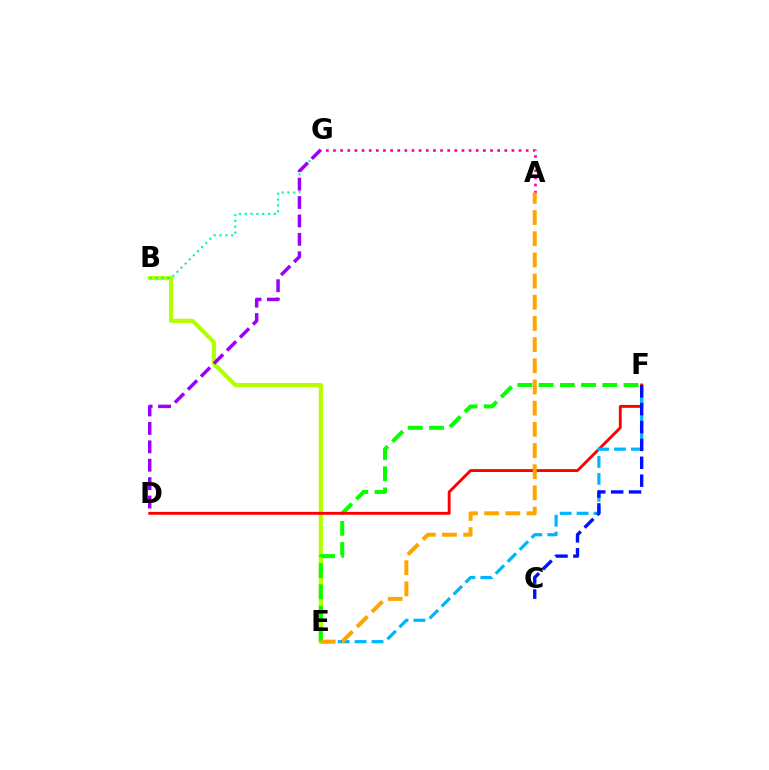{('B', 'E'): [{'color': '#b3ff00', 'line_style': 'solid', 'thickness': 2.98}], ('E', 'F'): [{'color': '#08ff00', 'line_style': 'dashed', 'thickness': 2.88}, {'color': '#00b5ff', 'line_style': 'dashed', 'thickness': 2.3}], ('D', 'F'): [{'color': '#ff0000', 'line_style': 'solid', 'thickness': 2.07}], ('A', 'G'): [{'color': '#ff00bd', 'line_style': 'dotted', 'thickness': 1.94}], ('B', 'G'): [{'color': '#00ff9d', 'line_style': 'dotted', 'thickness': 1.58}], ('C', 'F'): [{'color': '#0010ff', 'line_style': 'dashed', 'thickness': 2.43}], ('D', 'G'): [{'color': '#9b00ff', 'line_style': 'dashed', 'thickness': 2.5}], ('A', 'E'): [{'color': '#ffa500', 'line_style': 'dashed', 'thickness': 2.88}]}